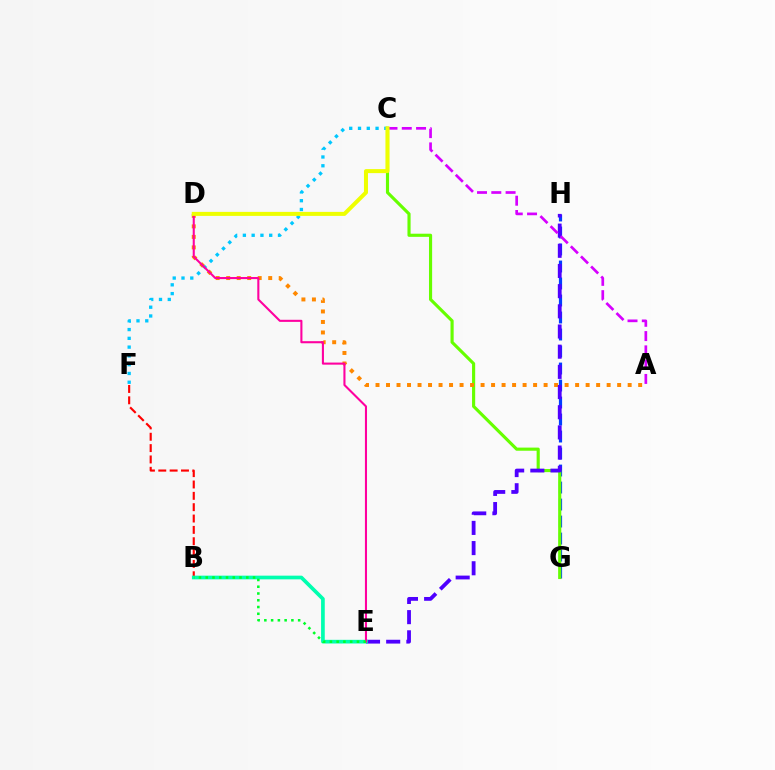{('C', 'F'): [{'color': '#00c7ff', 'line_style': 'dotted', 'thickness': 2.39}], ('G', 'H'): [{'color': '#003fff', 'line_style': 'dashed', 'thickness': 2.31}], ('C', 'G'): [{'color': '#66ff00', 'line_style': 'solid', 'thickness': 2.26}], ('B', 'F'): [{'color': '#ff0000', 'line_style': 'dashed', 'thickness': 1.54}], ('A', 'D'): [{'color': '#ff8800', 'line_style': 'dotted', 'thickness': 2.85}], ('E', 'H'): [{'color': '#4f00ff', 'line_style': 'dashed', 'thickness': 2.74}], ('A', 'C'): [{'color': '#d600ff', 'line_style': 'dashed', 'thickness': 1.94}], ('B', 'E'): [{'color': '#00ffaf', 'line_style': 'solid', 'thickness': 2.66}, {'color': '#00ff27', 'line_style': 'dotted', 'thickness': 1.84}], ('D', 'E'): [{'color': '#ff00a0', 'line_style': 'solid', 'thickness': 1.5}], ('C', 'D'): [{'color': '#eeff00', 'line_style': 'solid', 'thickness': 2.89}]}